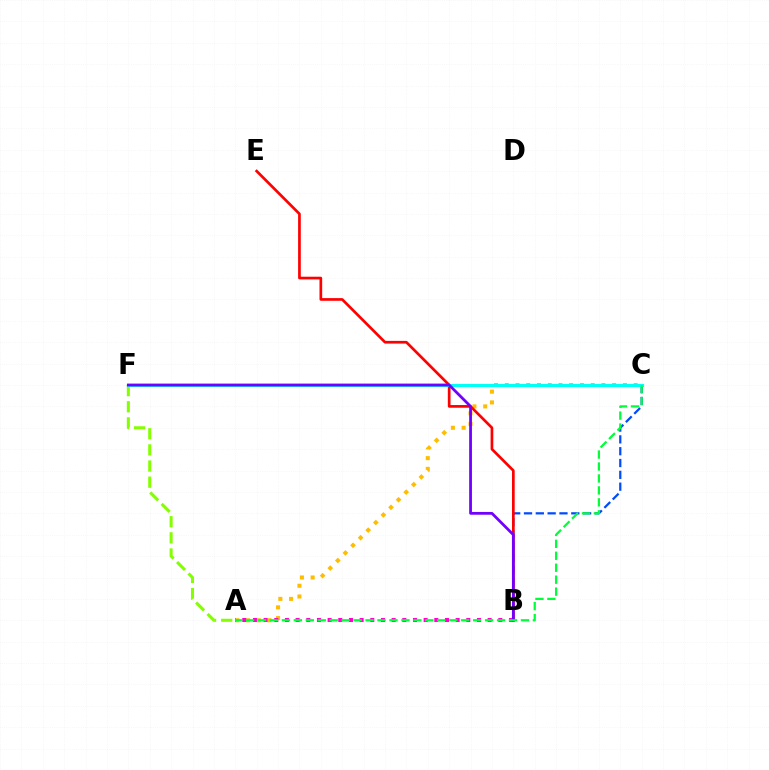{('A', 'C'): [{'color': '#ffbd00', 'line_style': 'dotted', 'thickness': 2.92}, {'color': '#00ff39', 'line_style': 'dashed', 'thickness': 1.62}], ('B', 'C'): [{'color': '#004bff', 'line_style': 'dashed', 'thickness': 1.61}], ('A', 'F'): [{'color': '#84ff00', 'line_style': 'dashed', 'thickness': 2.19}], ('B', 'E'): [{'color': '#ff0000', 'line_style': 'solid', 'thickness': 1.94}], ('A', 'B'): [{'color': '#ff00cf', 'line_style': 'dotted', 'thickness': 2.9}], ('C', 'F'): [{'color': '#00fff6', 'line_style': 'solid', 'thickness': 2.24}], ('B', 'F'): [{'color': '#7200ff', 'line_style': 'solid', 'thickness': 2.0}]}